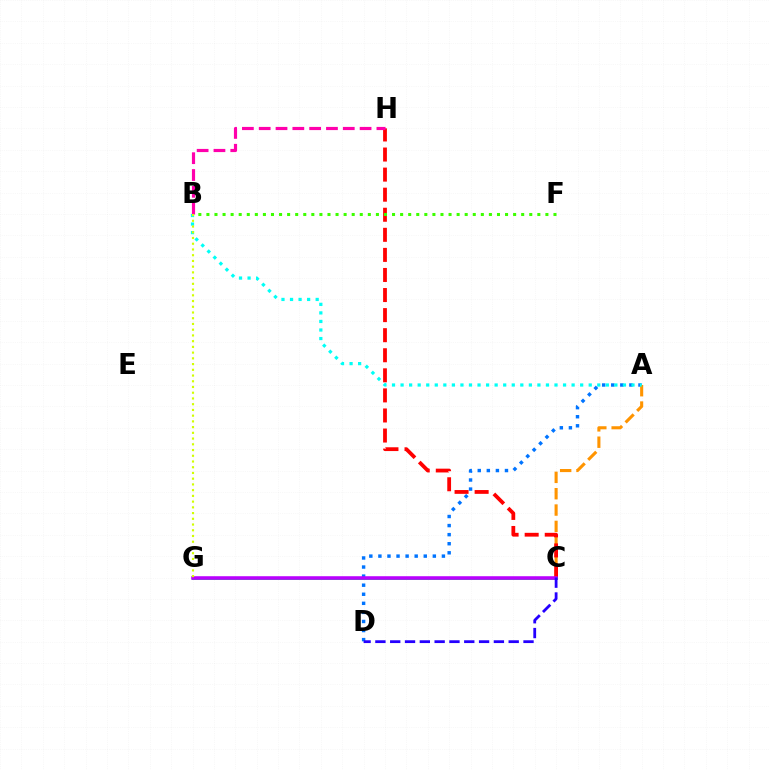{('A', 'D'): [{'color': '#0074ff', 'line_style': 'dotted', 'thickness': 2.46}], ('A', 'C'): [{'color': '#ff9400', 'line_style': 'dashed', 'thickness': 2.22}], ('C', 'H'): [{'color': '#ff0000', 'line_style': 'dashed', 'thickness': 2.73}], ('C', 'G'): [{'color': '#00ff5c', 'line_style': 'solid', 'thickness': 2.16}, {'color': '#b900ff', 'line_style': 'solid', 'thickness': 2.56}], ('A', 'B'): [{'color': '#00fff6', 'line_style': 'dotted', 'thickness': 2.32}], ('B', 'H'): [{'color': '#ff00ac', 'line_style': 'dashed', 'thickness': 2.28}], ('C', 'D'): [{'color': '#2500ff', 'line_style': 'dashed', 'thickness': 2.01}], ('B', 'G'): [{'color': '#d1ff00', 'line_style': 'dotted', 'thickness': 1.56}], ('B', 'F'): [{'color': '#3dff00', 'line_style': 'dotted', 'thickness': 2.19}]}